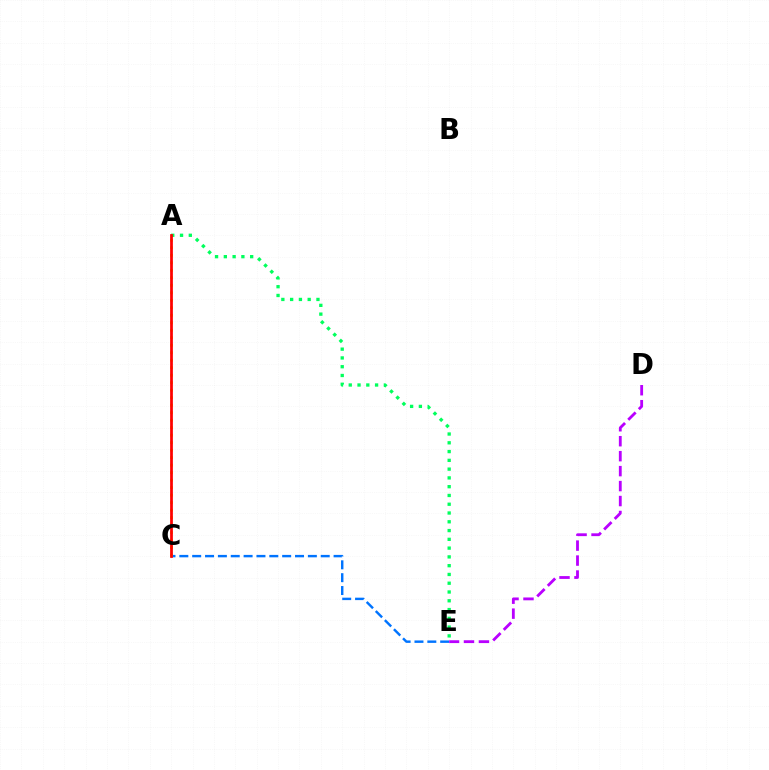{('C', 'E'): [{'color': '#0074ff', 'line_style': 'dashed', 'thickness': 1.75}], ('A', 'C'): [{'color': '#d1ff00', 'line_style': 'dotted', 'thickness': 2.04}, {'color': '#ff0000', 'line_style': 'solid', 'thickness': 1.98}], ('A', 'E'): [{'color': '#00ff5c', 'line_style': 'dotted', 'thickness': 2.38}], ('D', 'E'): [{'color': '#b900ff', 'line_style': 'dashed', 'thickness': 2.03}]}